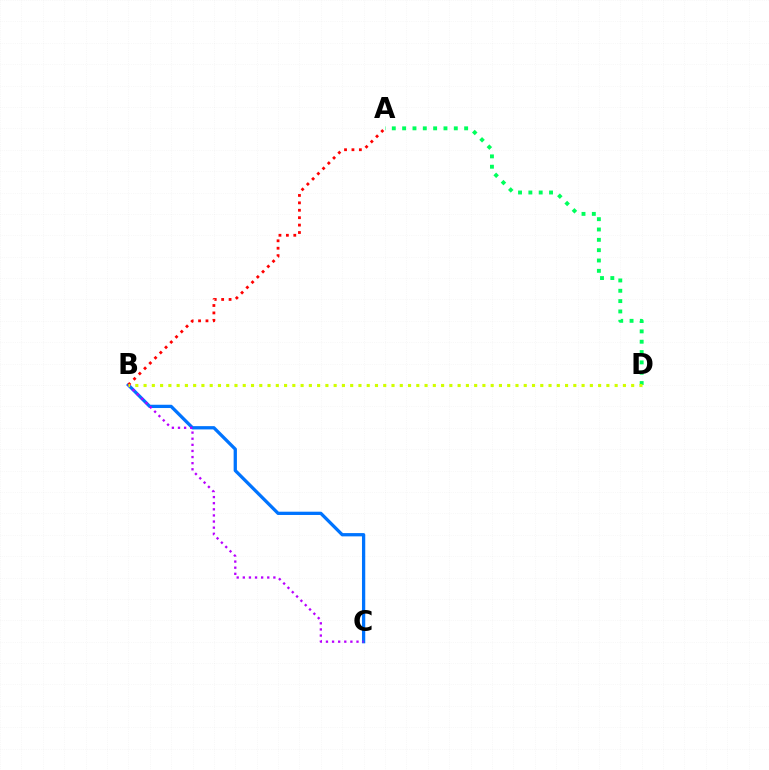{('B', 'C'): [{'color': '#0074ff', 'line_style': 'solid', 'thickness': 2.36}, {'color': '#b900ff', 'line_style': 'dotted', 'thickness': 1.66}], ('A', 'B'): [{'color': '#ff0000', 'line_style': 'dotted', 'thickness': 2.01}], ('A', 'D'): [{'color': '#00ff5c', 'line_style': 'dotted', 'thickness': 2.81}], ('B', 'D'): [{'color': '#d1ff00', 'line_style': 'dotted', 'thickness': 2.25}]}